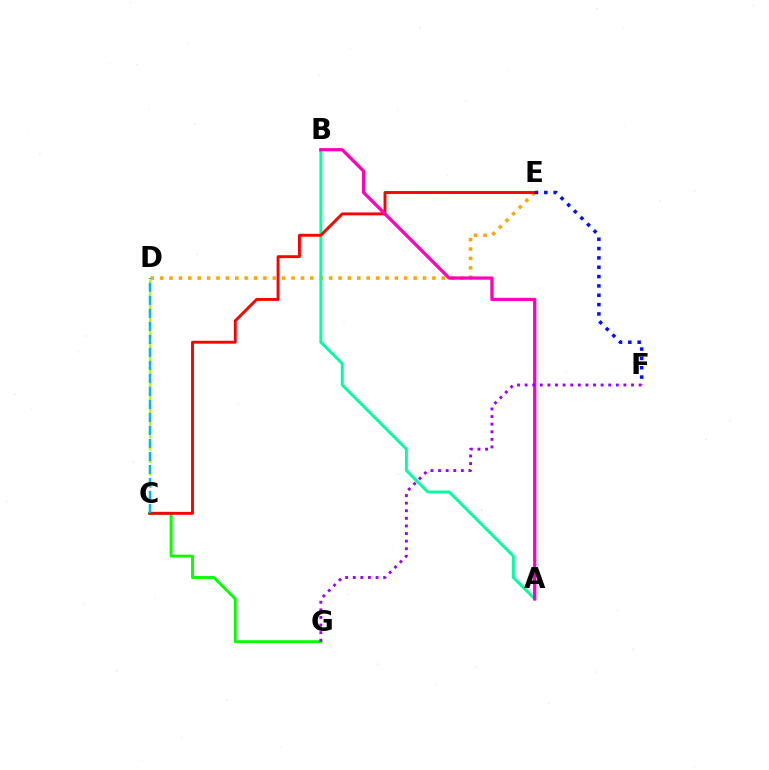{('C', 'D'): [{'color': '#b3ff00', 'line_style': 'dashed', 'thickness': 1.7}, {'color': '#00b5ff', 'line_style': 'dashed', 'thickness': 1.77}], ('D', 'E'): [{'color': '#ffa500', 'line_style': 'dotted', 'thickness': 2.55}], ('A', 'B'): [{'color': '#00ff9d', 'line_style': 'solid', 'thickness': 2.09}, {'color': '#ff00bd', 'line_style': 'solid', 'thickness': 2.35}], ('C', 'G'): [{'color': '#08ff00', 'line_style': 'solid', 'thickness': 2.09}], ('C', 'E'): [{'color': '#ff0000', 'line_style': 'solid', 'thickness': 2.08}], ('E', 'F'): [{'color': '#0010ff', 'line_style': 'dotted', 'thickness': 2.54}], ('F', 'G'): [{'color': '#9b00ff', 'line_style': 'dotted', 'thickness': 2.06}]}